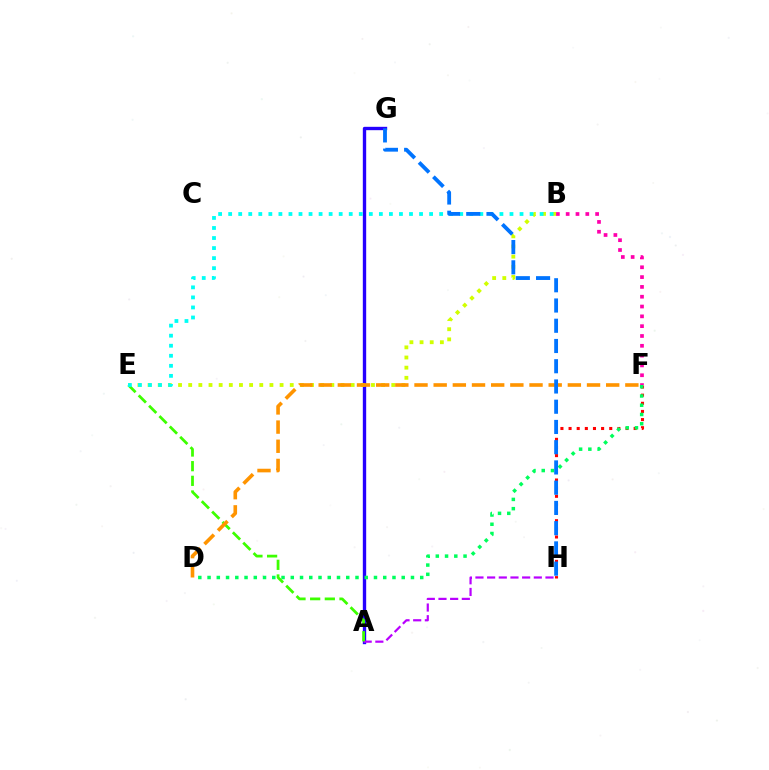{('B', 'F'): [{'color': '#ff00ac', 'line_style': 'dotted', 'thickness': 2.67}], ('F', 'H'): [{'color': '#ff0000', 'line_style': 'dotted', 'thickness': 2.21}], ('A', 'G'): [{'color': '#2500ff', 'line_style': 'solid', 'thickness': 2.42}], ('B', 'E'): [{'color': '#d1ff00', 'line_style': 'dotted', 'thickness': 2.76}, {'color': '#00fff6', 'line_style': 'dotted', 'thickness': 2.73}], ('A', 'H'): [{'color': '#b900ff', 'line_style': 'dashed', 'thickness': 1.59}], ('D', 'F'): [{'color': '#00ff5c', 'line_style': 'dotted', 'thickness': 2.51}, {'color': '#ff9400', 'line_style': 'dashed', 'thickness': 2.6}], ('A', 'E'): [{'color': '#3dff00', 'line_style': 'dashed', 'thickness': 1.99}], ('G', 'H'): [{'color': '#0074ff', 'line_style': 'dashed', 'thickness': 2.75}]}